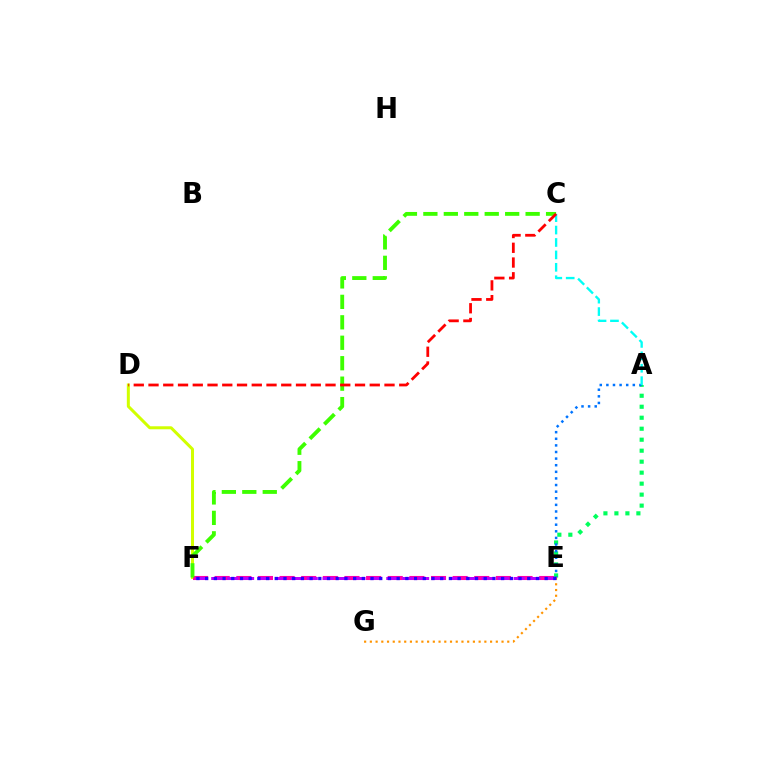{('D', 'F'): [{'color': '#d1ff00', 'line_style': 'solid', 'thickness': 2.17}], ('E', 'F'): [{'color': '#ff00ac', 'line_style': 'dashed', 'thickness': 2.94}, {'color': '#b900ff', 'line_style': 'dashed', 'thickness': 2.16}, {'color': '#2500ff', 'line_style': 'dotted', 'thickness': 2.37}], ('A', 'E'): [{'color': '#00ff5c', 'line_style': 'dotted', 'thickness': 2.99}, {'color': '#0074ff', 'line_style': 'dotted', 'thickness': 1.8}], ('C', 'F'): [{'color': '#3dff00', 'line_style': 'dashed', 'thickness': 2.78}], ('A', 'C'): [{'color': '#00fff6', 'line_style': 'dashed', 'thickness': 1.69}], ('E', 'G'): [{'color': '#ff9400', 'line_style': 'dotted', 'thickness': 1.56}], ('C', 'D'): [{'color': '#ff0000', 'line_style': 'dashed', 'thickness': 2.0}]}